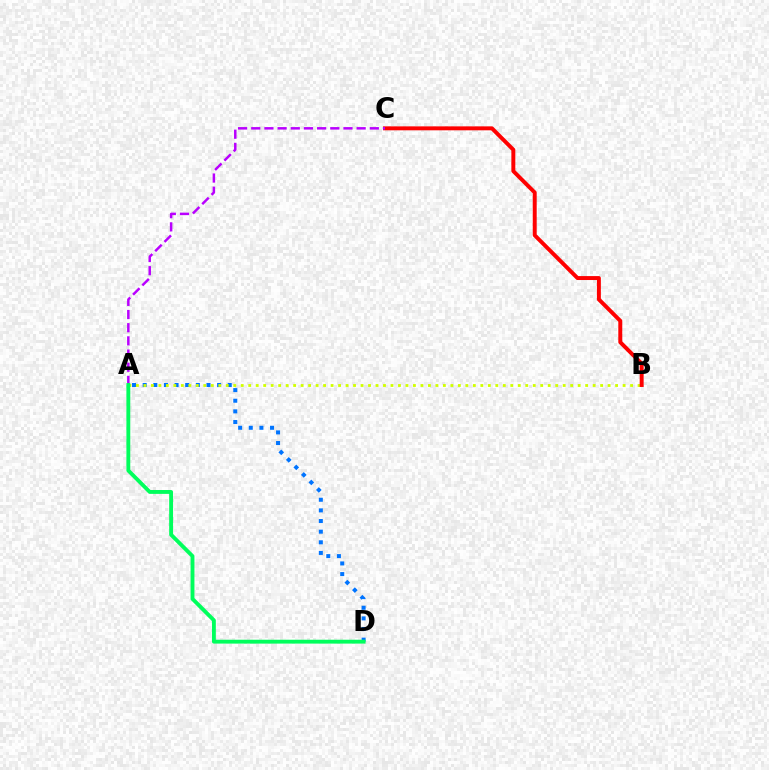{('A', 'D'): [{'color': '#0074ff', 'line_style': 'dotted', 'thickness': 2.89}, {'color': '#00ff5c', 'line_style': 'solid', 'thickness': 2.78}], ('A', 'B'): [{'color': '#d1ff00', 'line_style': 'dotted', 'thickness': 2.03}], ('B', 'C'): [{'color': '#ff0000', 'line_style': 'solid', 'thickness': 2.84}], ('A', 'C'): [{'color': '#b900ff', 'line_style': 'dashed', 'thickness': 1.79}]}